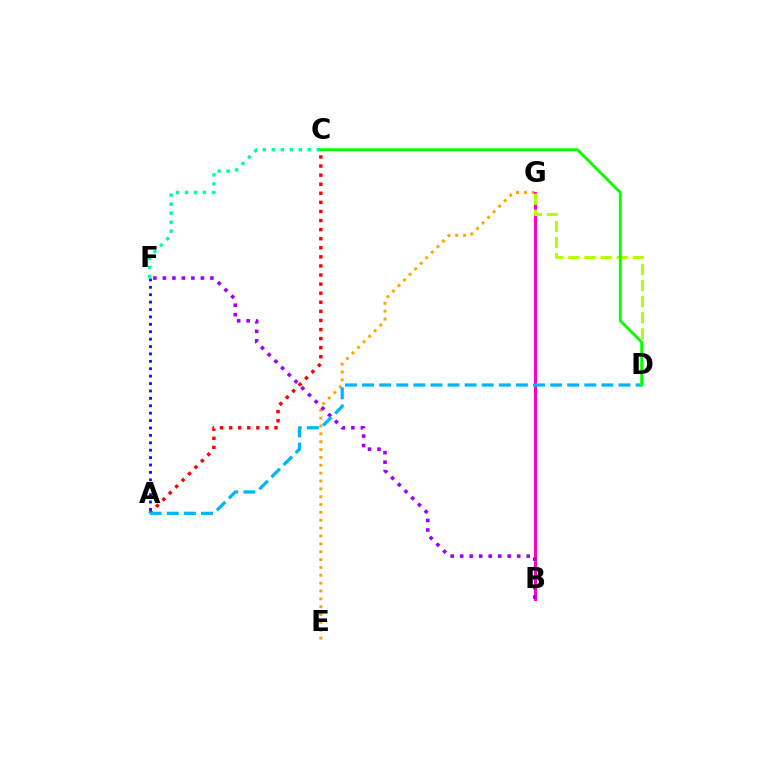{('E', 'G'): [{'color': '#ffa500', 'line_style': 'dotted', 'thickness': 2.13}], ('A', 'C'): [{'color': '#ff0000', 'line_style': 'dotted', 'thickness': 2.47}], ('B', 'G'): [{'color': '#ff00bd', 'line_style': 'solid', 'thickness': 2.15}], ('A', 'F'): [{'color': '#0010ff', 'line_style': 'dotted', 'thickness': 2.01}], ('C', 'F'): [{'color': '#00ff9d', 'line_style': 'dotted', 'thickness': 2.45}], ('D', 'G'): [{'color': '#b3ff00', 'line_style': 'dashed', 'thickness': 2.19}], ('B', 'F'): [{'color': '#9b00ff', 'line_style': 'dotted', 'thickness': 2.58}], ('A', 'D'): [{'color': '#00b5ff', 'line_style': 'dashed', 'thickness': 2.32}], ('C', 'D'): [{'color': '#08ff00', 'line_style': 'solid', 'thickness': 2.06}]}